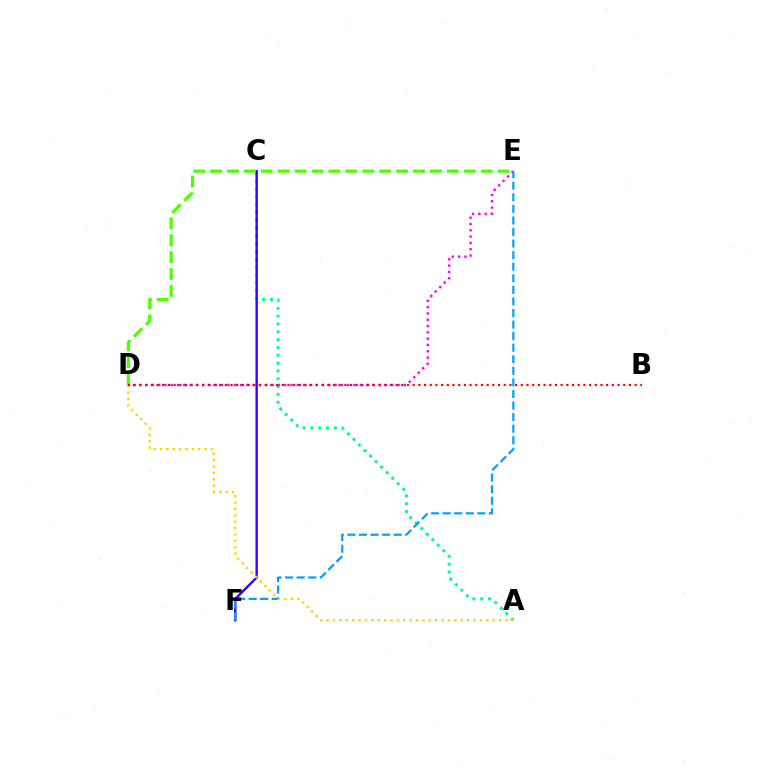{('A', 'C'): [{'color': '#00ff86', 'line_style': 'dotted', 'thickness': 2.12}], ('C', 'F'): [{'color': '#3700ff', 'line_style': 'solid', 'thickness': 1.72}], ('D', 'E'): [{'color': '#ff00ed', 'line_style': 'dotted', 'thickness': 1.71}, {'color': '#4fff00', 'line_style': 'dashed', 'thickness': 2.3}], ('E', 'F'): [{'color': '#009eff', 'line_style': 'dashed', 'thickness': 1.57}], ('A', 'D'): [{'color': '#ffd500', 'line_style': 'dotted', 'thickness': 1.74}], ('B', 'D'): [{'color': '#ff0000', 'line_style': 'dotted', 'thickness': 1.55}]}